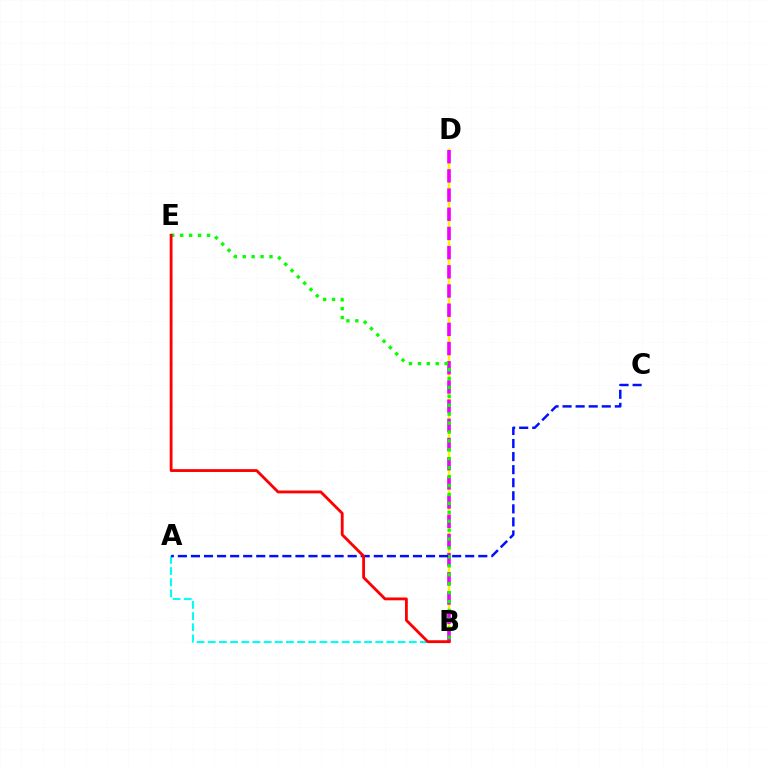{('B', 'D'): [{'color': '#fcf500', 'line_style': 'solid', 'thickness': 1.77}, {'color': '#ee00ff', 'line_style': 'dashed', 'thickness': 2.61}], ('B', 'E'): [{'color': '#08ff00', 'line_style': 'dotted', 'thickness': 2.42}, {'color': '#ff0000', 'line_style': 'solid', 'thickness': 2.03}], ('A', 'B'): [{'color': '#00fff6', 'line_style': 'dashed', 'thickness': 1.52}], ('A', 'C'): [{'color': '#0010ff', 'line_style': 'dashed', 'thickness': 1.77}]}